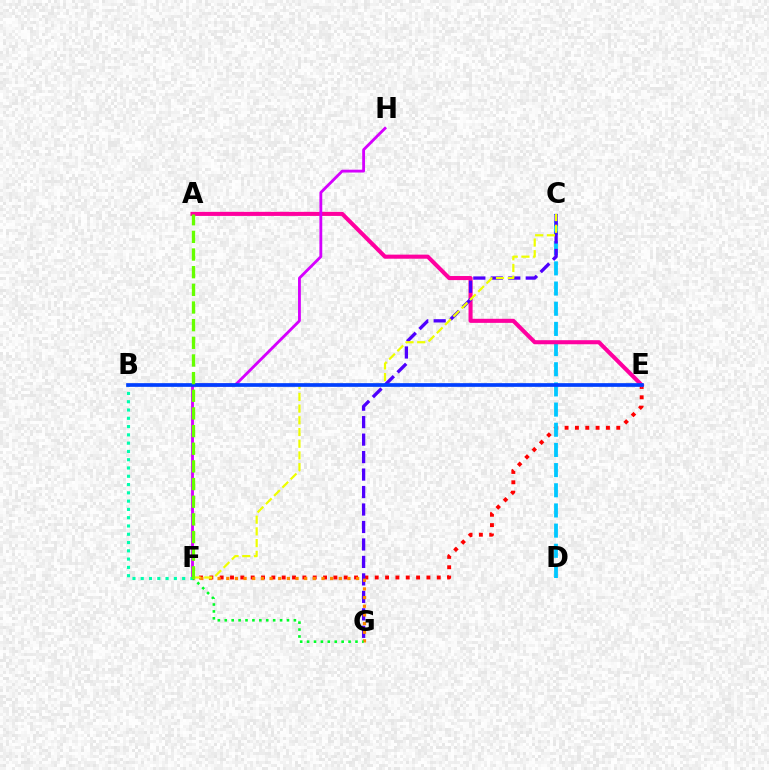{('E', 'F'): [{'color': '#ff0000', 'line_style': 'dotted', 'thickness': 2.81}], ('C', 'D'): [{'color': '#00c7ff', 'line_style': 'dashed', 'thickness': 2.74}], ('A', 'E'): [{'color': '#ff00a0', 'line_style': 'solid', 'thickness': 2.93}], ('C', 'G'): [{'color': '#4f00ff', 'line_style': 'dashed', 'thickness': 2.37}], ('F', 'H'): [{'color': '#d600ff', 'line_style': 'solid', 'thickness': 2.04}], ('F', 'G'): [{'color': '#ff8800', 'line_style': 'dotted', 'thickness': 2.35}, {'color': '#00ff27', 'line_style': 'dotted', 'thickness': 1.88}], ('B', 'F'): [{'color': '#00ffaf', 'line_style': 'dotted', 'thickness': 2.25}], ('C', 'F'): [{'color': '#eeff00', 'line_style': 'dashed', 'thickness': 1.59}], ('B', 'E'): [{'color': '#003fff', 'line_style': 'solid', 'thickness': 2.65}], ('A', 'F'): [{'color': '#66ff00', 'line_style': 'dashed', 'thickness': 2.4}]}